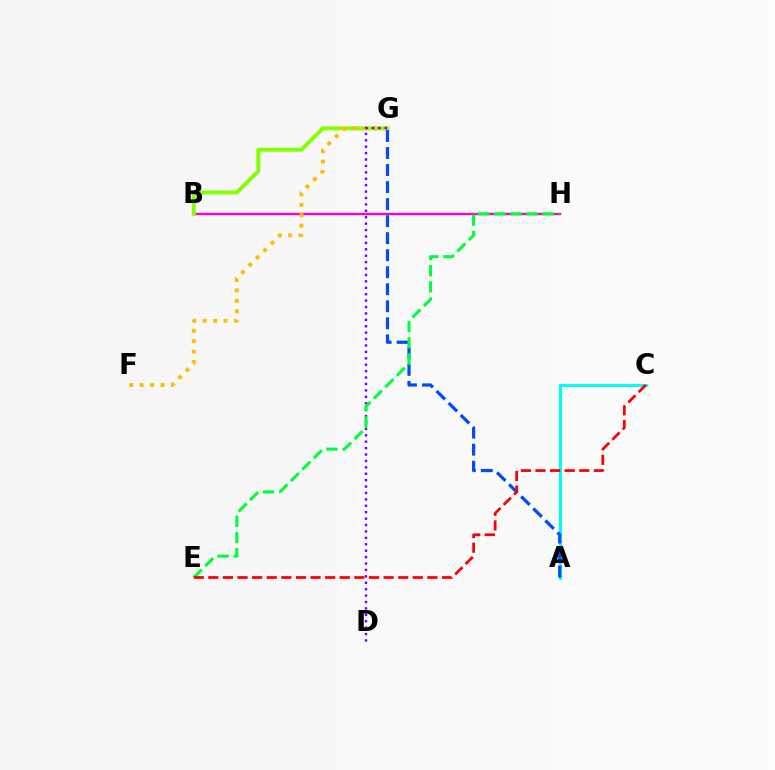{('B', 'H'): [{'color': '#ff00cf', 'line_style': 'solid', 'thickness': 1.69}], ('B', 'G'): [{'color': '#84ff00', 'line_style': 'solid', 'thickness': 2.82}], ('A', 'C'): [{'color': '#00fff6', 'line_style': 'solid', 'thickness': 2.24}], ('F', 'G'): [{'color': '#ffbd00', 'line_style': 'dotted', 'thickness': 2.83}], ('D', 'G'): [{'color': '#7200ff', 'line_style': 'dotted', 'thickness': 1.74}], ('A', 'G'): [{'color': '#004bff', 'line_style': 'dashed', 'thickness': 2.31}], ('E', 'H'): [{'color': '#00ff39', 'line_style': 'dashed', 'thickness': 2.2}], ('C', 'E'): [{'color': '#ff0000', 'line_style': 'dashed', 'thickness': 1.98}]}